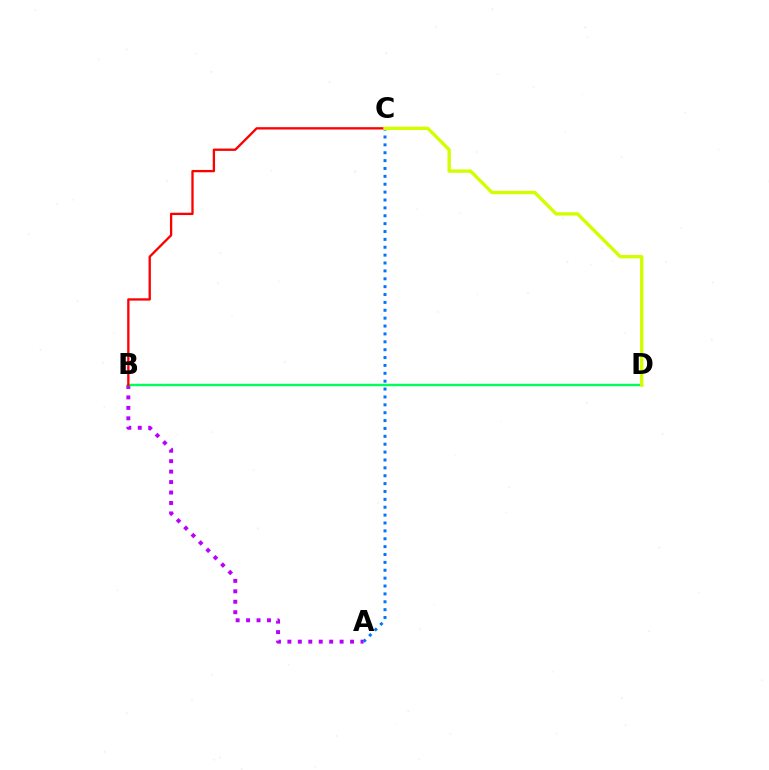{('A', 'B'): [{'color': '#b900ff', 'line_style': 'dotted', 'thickness': 2.84}], ('B', 'D'): [{'color': '#00ff5c', 'line_style': 'solid', 'thickness': 1.72}], ('B', 'C'): [{'color': '#ff0000', 'line_style': 'solid', 'thickness': 1.67}], ('A', 'C'): [{'color': '#0074ff', 'line_style': 'dotted', 'thickness': 2.14}], ('C', 'D'): [{'color': '#d1ff00', 'line_style': 'solid', 'thickness': 2.43}]}